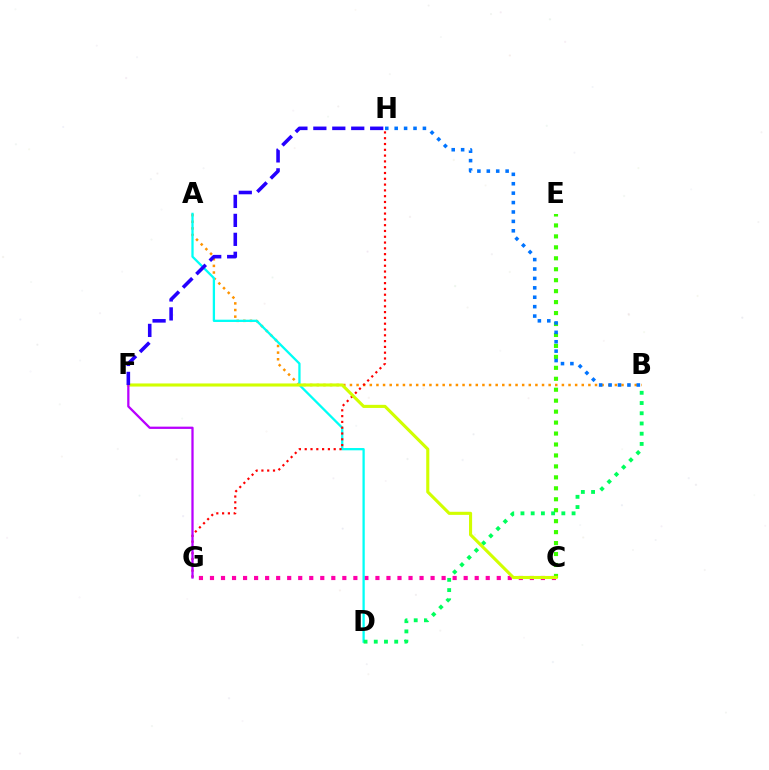{('A', 'B'): [{'color': '#ff9400', 'line_style': 'dotted', 'thickness': 1.8}], ('C', 'G'): [{'color': '#ff00ac', 'line_style': 'dotted', 'thickness': 3.0}], ('A', 'D'): [{'color': '#00fff6', 'line_style': 'solid', 'thickness': 1.65}], ('C', 'E'): [{'color': '#3dff00', 'line_style': 'dotted', 'thickness': 2.98}], ('G', 'H'): [{'color': '#ff0000', 'line_style': 'dotted', 'thickness': 1.57}], ('B', 'D'): [{'color': '#00ff5c', 'line_style': 'dotted', 'thickness': 2.78}], ('B', 'H'): [{'color': '#0074ff', 'line_style': 'dotted', 'thickness': 2.56}], ('C', 'F'): [{'color': '#d1ff00', 'line_style': 'solid', 'thickness': 2.23}], ('F', 'G'): [{'color': '#b900ff', 'line_style': 'solid', 'thickness': 1.64}], ('F', 'H'): [{'color': '#2500ff', 'line_style': 'dashed', 'thickness': 2.57}]}